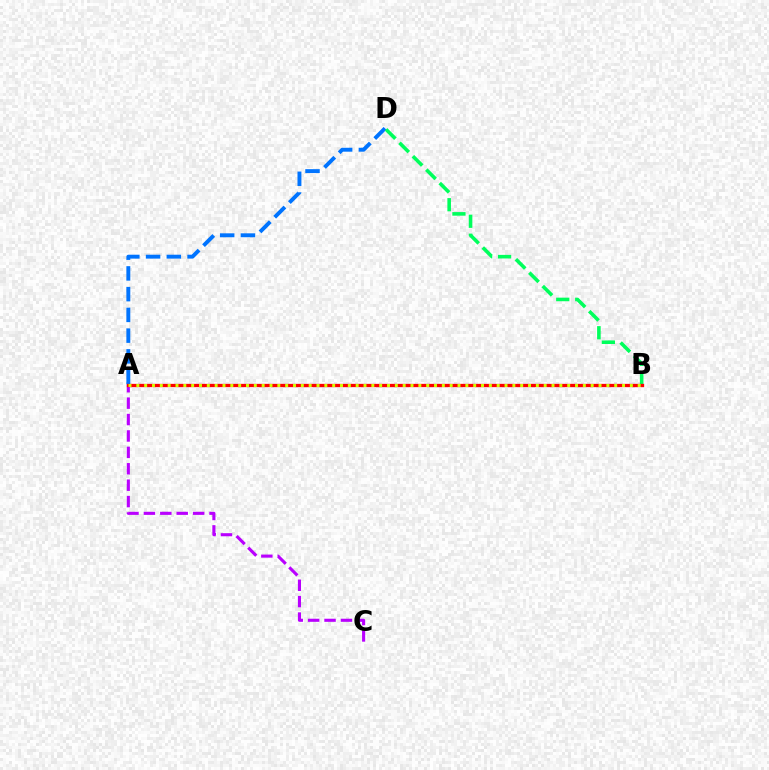{('A', 'D'): [{'color': '#0074ff', 'line_style': 'dashed', 'thickness': 2.82}], ('A', 'C'): [{'color': '#b900ff', 'line_style': 'dashed', 'thickness': 2.23}], ('B', 'D'): [{'color': '#00ff5c', 'line_style': 'dashed', 'thickness': 2.58}], ('A', 'B'): [{'color': '#ff0000', 'line_style': 'solid', 'thickness': 2.37}, {'color': '#d1ff00', 'line_style': 'dotted', 'thickness': 2.13}]}